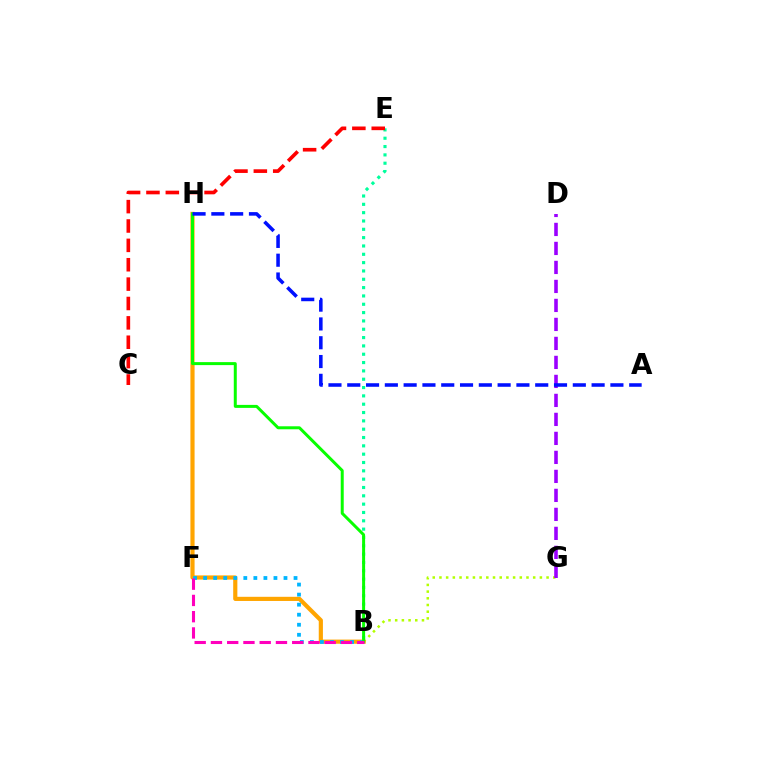{('B', 'G'): [{'color': '#b3ff00', 'line_style': 'dotted', 'thickness': 1.82}], ('B', 'E'): [{'color': '#00ff9d', 'line_style': 'dotted', 'thickness': 2.26}], ('C', 'E'): [{'color': '#ff0000', 'line_style': 'dashed', 'thickness': 2.63}], ('B', 'H'): [{'color': '#ffa500', 'line_style': 'solid', 'thickness': 3.0}, {'color': '#08ff00', 'line_style': 'solid', 'thickness': 2.15}], ('D', 'G'): [{'color': '#9b00ff', 'line_style': 'dashed', 'thickness': 2.58}], ('B', 'F'): [{'color': '#00b5ff', 'line_style': 'dotted', 'thickness': 2.73}, {'color': '#ff00bd', 'line_style': 'dashed', 'thickness': 2.21}], ('A', 'H'): [{'color': '#0010ff', 'line_style': 'dashed', 'thickness': 2.55}]}